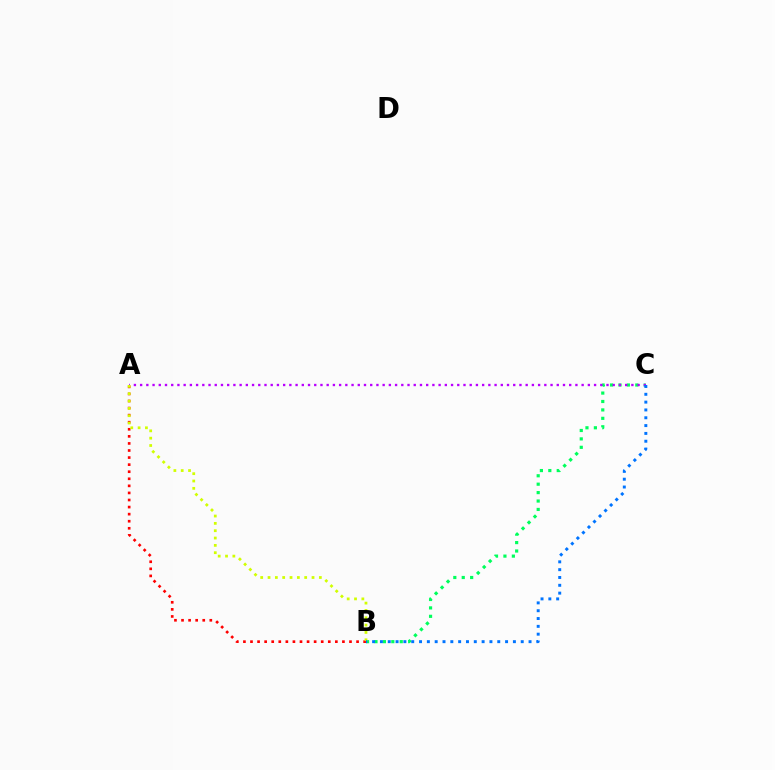{('B', 'C'): [{'color': '#00ff5c', 'line_style': 'dotted', 'thickness': 2.29}, {'color': '#0074ff', 'line_style': 'dotted', 'thickness': 2.13}], ('A', 'B'): [{'color': '#ff0000', 'line_style': 'dotted', 'thickness': 1.92}, {'color': '#d1ff00', 'line_style': 'dotted', 'thickness': 1.99}], ('A', 'C'): [{'color': '#b900ff', 'line_style': 'dotted', 'thickness': 1.69}]}